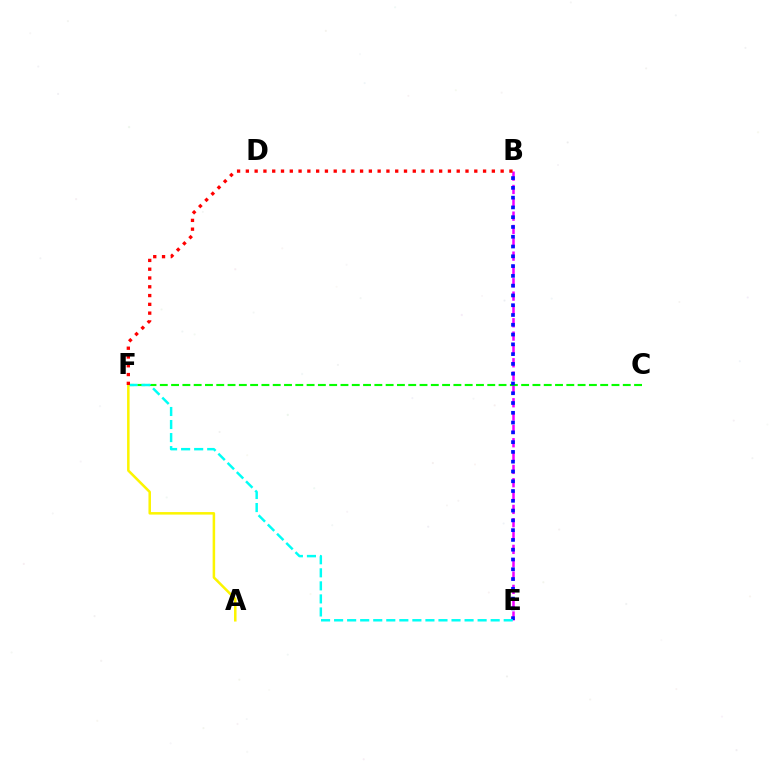{('B', 'E'): [{'color': '#ee00ff', 'line_style': 'dashed', 'thickness': 1.81}, {'color': '#0010ff', 'line_style': 'dotted', 'thickness': 2.66}], ('C', 'F'): [{'color': '#08ff00', 'line_style': 'dashed', 'thickness': 1.53}], ('E', 'F'): [{'color': '#00fff6', 'line_style': 'dashed', 'thickness': 1.77}], ('A', 'F'): [{'color': '#fcf500', 'line_style': 'solid', 'thickness': 1.81}], ('B', 'F'): [{'color': '#ff0000', 'line_style': 'dotted', 'thickness': 2.39}]}